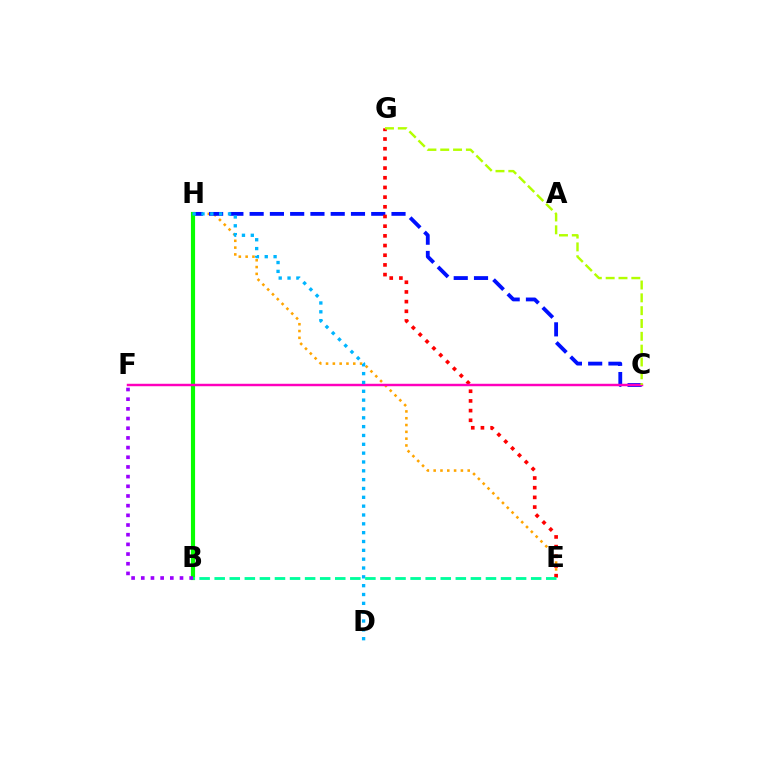{('E', 'H'): [{'color': '#ffa500', 'line_style': 'dotted', 'thickness': 1.85}], ('C', 'H'): [{'color': '#0010ff', 'line_style': 'dashed', 'thickness': 2.75}], ('E', 'G'): [{'color': '#ff0000', 'line_style': 'dotted', 'thickness': 2.63}], ('B', 'H'): [{'color': '#08ff00', 'line_style': 'solid', 'thickness': 2.99}], ('C', 'F'): [{'color': '#ff00bd', 'line_style': 'solid', 'thickness': 1.77}], ('C', 'G'): [{'color': '#b3ff00', 'line_style': 'dashed', 'thickness': 1.74}], ('D', 'H'): [{'color': '#00b5ff', 'line_style': 'dotted', 'thickness': 2.4}], ('B', 'F'): [{'color': '#9b00ff', 'line_style': 'dotted', 'thickness': 2.63}], ('B', 'E'): [{'color': '#00ff9d', 'line_style': 'dashed', 'thickness': 2.05}]}